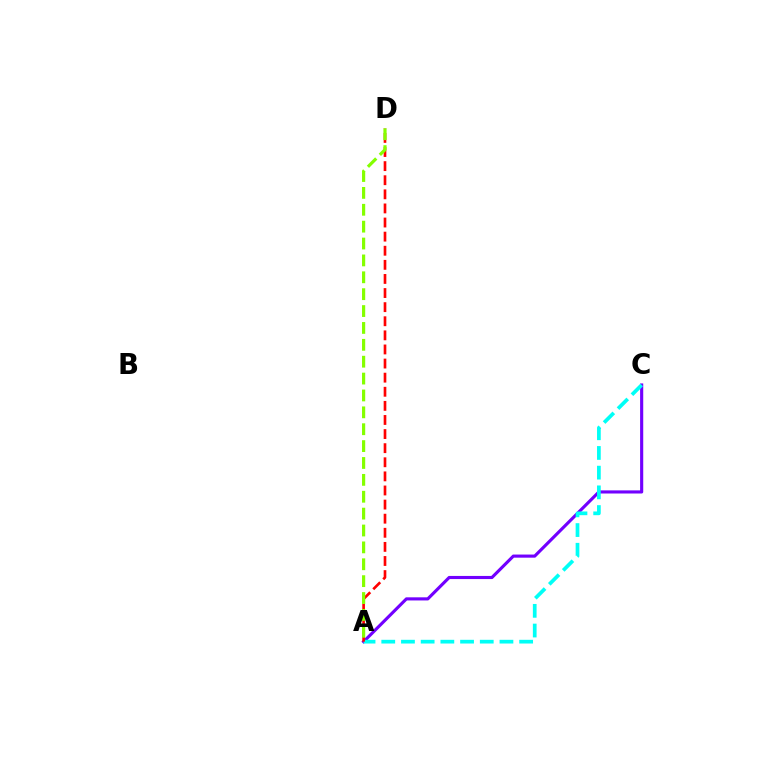{('A', 'C'): [{'color': '#7200ff', 'line_style': 'solid', 'thickness': 2.25}, {'color': '#00fff6', 'line_style': 'dashed', 'thickness': 2.68}], ('A', 'D'): [{'color': '#ff0000', 'line_style': 'dashed', 'thickness': 1.92}, {'color': '#84ff00', 'line_style': 'dashed', 'thickness': 2.29}]}